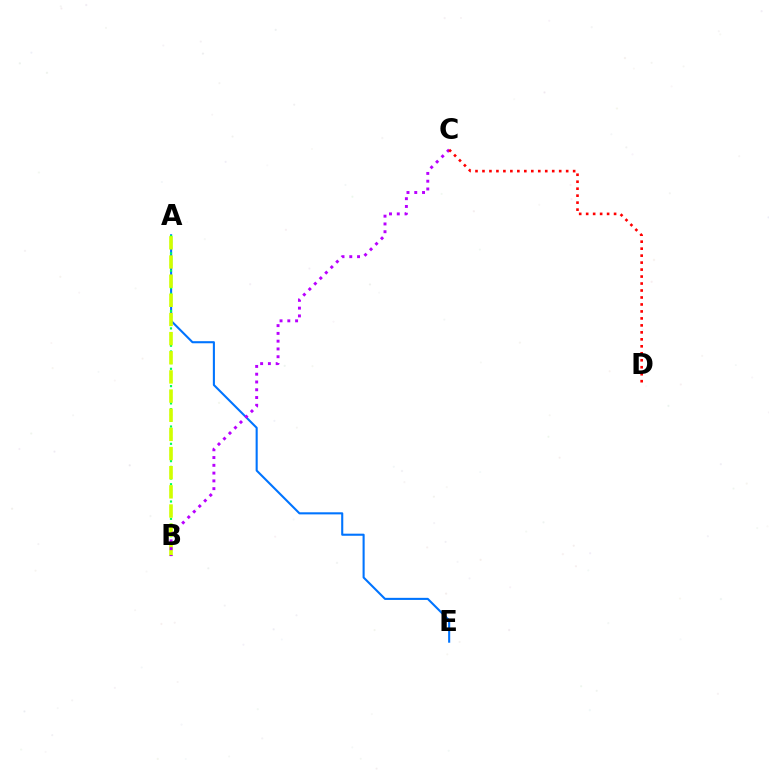{('A', 'E'): [{'color': '#0074ff', 'line_style': 'solid', 'thickness': 1.51}], ('A', 'B'): [{'color': '#00ff5c', 'line_style': 'dotted', 'thickness': 1.57}, {'color': '#d1ff00', 'line_style': 'dashed', 'thickness': 2.6}], ('B', 'C'): [{'color': '#b900ff', 'line_style': 'dotted', 'thickness': 2.11}], ('C', 'D'): [{'color': '#ff0000', 'line_style': 'dotted', 'thickness': 1.9}]}